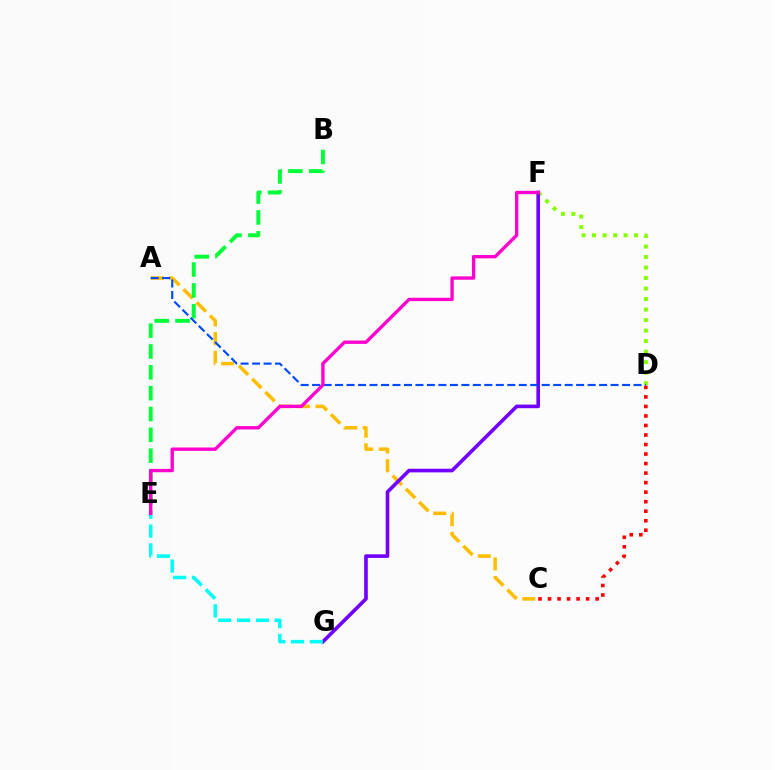{('A', 'C'): [{'color': '#ffbd00', 'line_style': 'dashed', 'thickness': 2.54}], ('B', 'E'): [{'color': '#00ff39', 'line_style': 'dashed', 'thickness': 2.83}], ('C', 'D'): [{'color': '#ff0000', 'line_style': 'dotted', 'thickness': 2.59}], ('D', 'F'): [{'color': '#84ff00', 'line_style': 'dotted', 'thickness': 2.86}], ('F', 'G'): [{'color': '#7200ff', 'line_style': 'solid', 'thickness': 2.61}], ('A', 'D'): [{'color': '#004bff', 'line_style': 'dashed', 'thickness': 1.56}], ('E', 'G'): [{'color': '#00fff6', 'line_style': 'dashed', 'thickness': 2.56}], ('E', 'F'): [{'color': '#ff00cf', 'line_style': 'solid', 'thickness': 2.42}]}